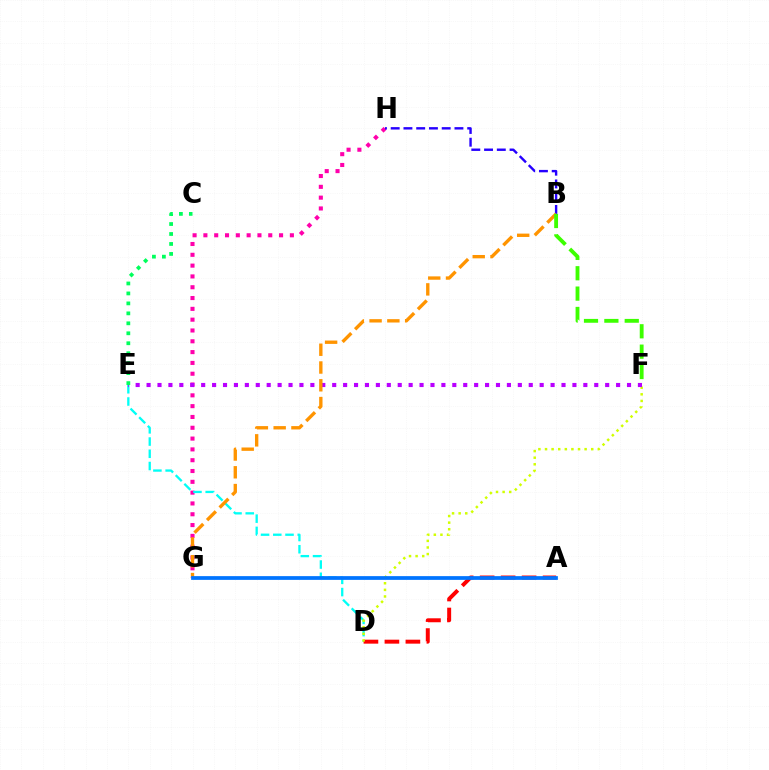{('G', 'H'): [{'color': '#ff00ac', 'line_style': 'dotted', 'thickness': 2.94}], ('D', 'E'): [{'color': '#00fff6', 'line_style': 'dashed', 'thickness': 1.66}], ('A', 'D'): [{'color': '#ff0000', 'line_style': 'dashed', 'thickness': 2.85}], ('D', 'F'): [{'color': '#d1ff00', 'line_style': 'dotted', 'thickness': 1.79}], ('B', 'H'): [{'color': '#2500ff', 'line_style': 'dashed', 'thickness': 1.73}], ('E', 'F'): [{'color': '#b900ff', 'line_style': 'dotted', 'thickness': 2.97}], ('B', 'G'): [{'color': '#ff9400', 'line_style': 'dashed', 'thickness': 2.42}], ('A', 'G'): [{'color': '#0074ff', 'line_style': 'solid', 'thickness': 2.69}], ('C', 'E'): [{'color': '#00ff5c', 'line_style': 'dotted', 'thickness': 2.71}], ('B', 'F'): [{'color': '#3dff00', 'line_style': 'dashed', 'thickness': 2.77}]}